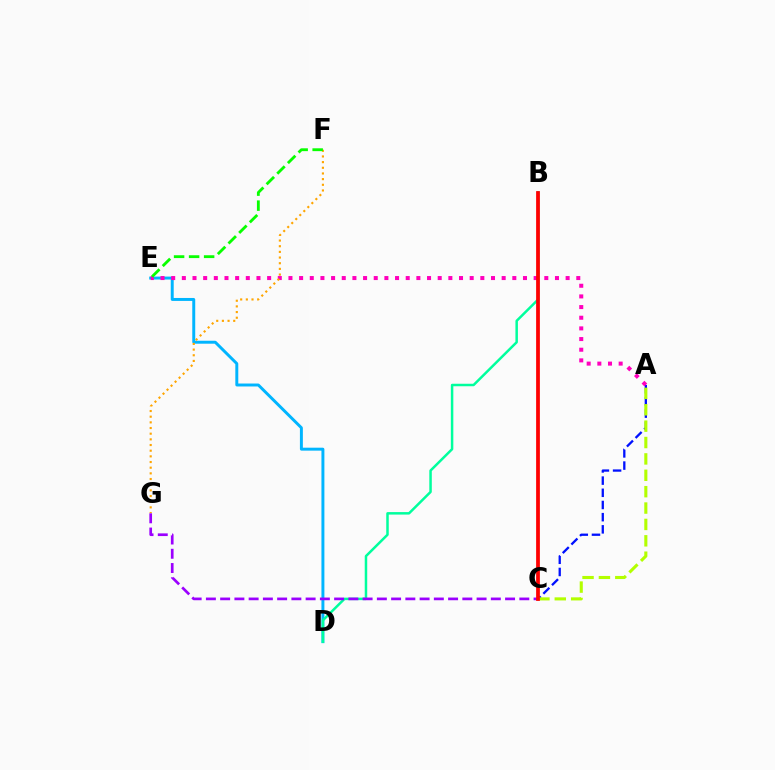{('D', 'E'): [{'color': '#00b5ff', 'line_style': 'solid', 'thickness': 2.13}], ('A', 'C'): [{'color': '#0010ff', 'line_style': 'dashed', 'thickness': 1.66}, {'color': '#b3ff00', 'line_style': 'dashed', 'thickness': 2.23}], ('A', 'E'): [{'color': '#ff00bd', 'line_style': 'dotted', 'thickness': 2.9}], ('B', 'D'): [{'color': '#00ff9d', 'line_style': 'solid', 'thickness': 1.79}], ('F', 'G'): [{'color': '#ffa500', 'line_style': 'dotted', 'thickness': 1.54}], ('C', 'G'): [{'color': '#9b00ff', 'line_style': 'dashed', 'thickness': 1.94}], ('B', 'C'): [{'color': '#ff0000', 'line_style': 'solid', 'thickness': 2.71}], ('E', 'F'): [{'color': '#08ff00', 'line_style': 'dashed', 'thickness': 2.04}]}